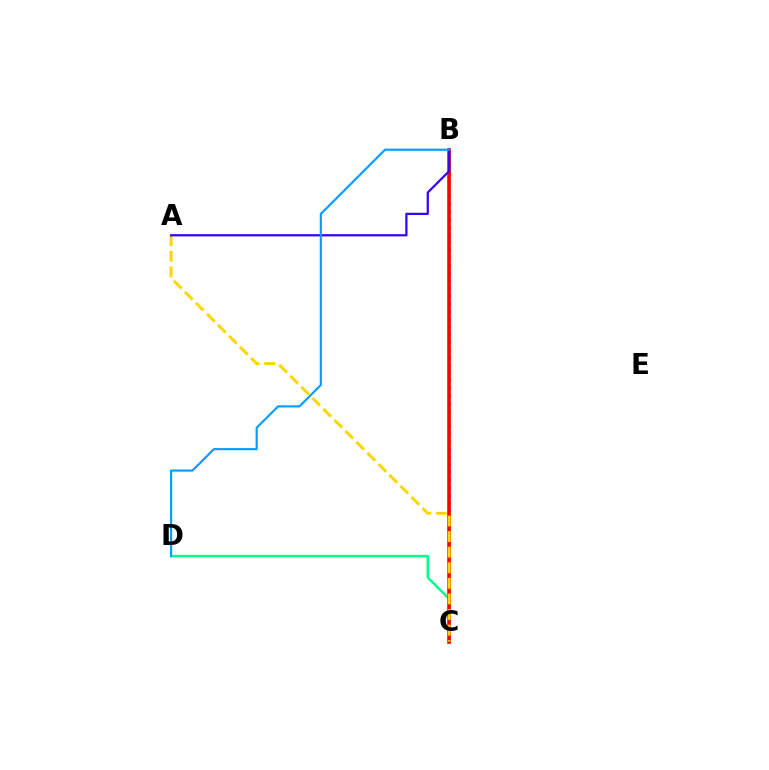{('B', 'C'): [{'color': '#4fff00', 'line_style': 'solid', 'thickness': 1.83}, {'color': '#ff00ed', 'line_style': 'dotted', 'thickness': 2.08}, {'color': '#ff0000', 'line_style': 'solid', 'thickness': 2.57}], ('C', 'D'): [{'color': '#00ff86', 'line_style': 'solid', 'thickness': 1.75}], ('A', 'C'): [{'color': '#ffd500', 'line_style': 'dashed', 'thickness': 2.12}], ('A', 'B'): [{'color': '#3700ff', 'line_style': 'solid', 'thickness': 1.61}], ('B', 'D'): [{'color': '#009eff', 'line_style': 'solid', 'thickness': 1.55}]}